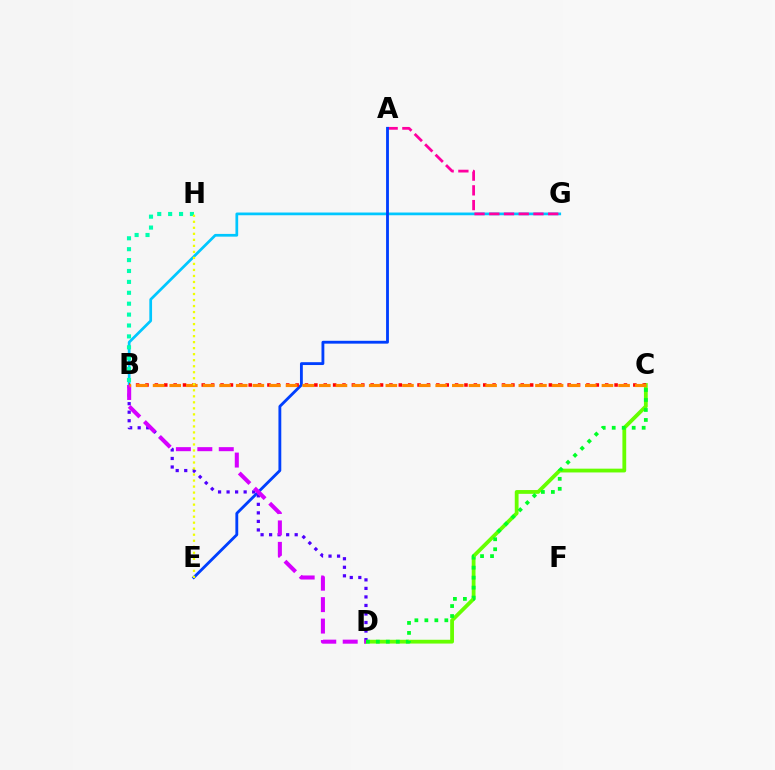{('B', 'G'): [{'color': '#00c7ff', 'line_style': 'solid', 'thickness': 1.97}], ('A', 'G'): [{'color': '#ff00a0', 'line_style': 'dashed', 'thickness': 2.0}], ('A', 'E'): [{'color': '#003fff', 'line_style': 'solid', 'thickness': 2.05}], ('B', 'H'): [{'color': '#00ffaf', 'line_style': 'dotted', 'thickness': 2.96}], ('C', 'D'): [{'color': '#66ff00', 'line_style': 'solid', 'thickness': 2.73}, {'color': '#00ff27', 'line_style': 'dotted', 'thickness': 2.71}], ('B', 'C'): [{'color': '#ff0000', 'line_style': 'dotted', 'thickness': 2.55}, {'color': '#ff8800', 'line_style': 'dashed', 'thickness': 2.26}], ('B', 'D'): [{'color': '#4f00ff', 'line_style': 'dotted', 'thickness': 2.32}, {'color': '#d600ff', 'line_style': 'dashed', 'thickness': 2.91}], ('E', 'H'): [{'color': '#eeff00', 'line_style': 'dotted', 'thickness': 1.64}]}